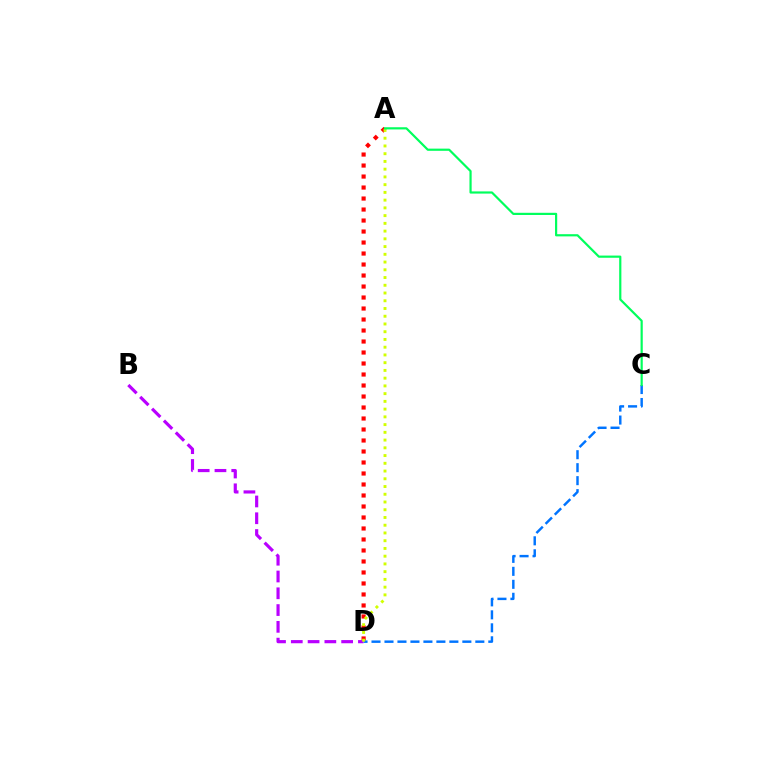{('A', 'D'): [{'color': '#ff0000', 'line_style': 'dotted', 'thickness': 2.99}, {'color': '#d1ff00', 'line_style': 'dotted', 'thickness': 2.1}], ('B', 'D'): [{'color': '#b900ff', 'line_style': 'dashed', 'thickness': 2.28}], ('C', 'D'): [{'color': '#0074ff', 'line_style': 'dashed', 'thickness': 1.76}], ('A', 'C'): [{'color': '#00ff5c', 'line_style': 'solid', 'thickness': 1.58}]}